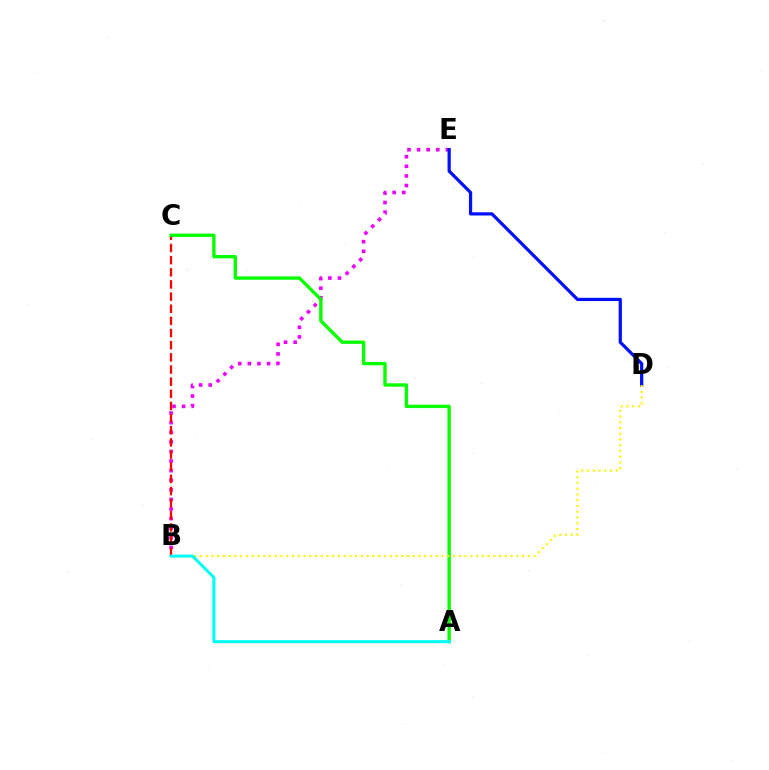{('B', 'E'): [{'color': '#ee00ff', 'line_style': 'dotted', 'thickness': 2.61}], ('D', 'E'): [{'color': '#0010ff', 'line_style': 'solid', 'thickness': 2.32}], ('B', 'C'): [{'color': '#ff0000', 'line_style': 'dashed', 'thickness': 1.65}], ('A', 'C'): [{'color': '#08ff00', 'line_style': 'solid', 'thickness': 2.42}], ('B', 'D'): [{'color': '#fcf500', 'line_style': 'dotted', 'thickness': 1.56}], ('A', 'B'): [{'color': '#00fff6', 'line_style': 'solid', 'thickness': 2.18}]}